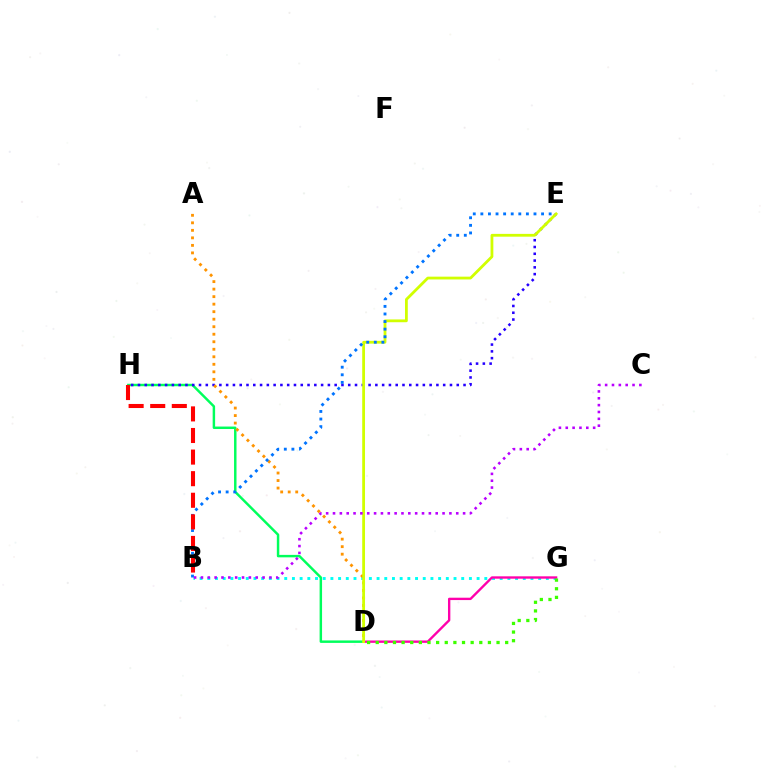{('B', 'G'): [{'color': '#00fff6', 'line_style': 'dotted', 'thickness': 2.09}], ('D', 'G'): [{'color': '#ff00ac', 'line_style': 'solid', 'thickness': 1.7}, {'color': '#3dff00', 'line_style': 'dotted', 'thickness': 2.34}], ('D', 'H'): [{'color': '#00ff5c', 'line_style': 'solid', 'thickness': 1.77}], ('E', 'H'): [{'color': '#2500ff', 'line_style': 'dotted', 'thickness': 1.84}], ('A', 'D'): [{'color': '#ff9400', 'line_style': 'dotted', 'thickness': 2.04}], ('D', 'E'): [{'color': '#d1ff00', 'line_style': 'solid', 'thickness': 2.01}], ('B', 'E'): [{'color': '#0074ff', 'line_style': 'dotted', 'thickness': 2.06}], ('B', 'C'): [{'color': '#b900ff', 'line_style': 'dotted', 'thickness': 1.86}], ('B', 'H'): [{'color': '#ff0000', 'line_style': 'dashed', 'thickness': 2.93}]}